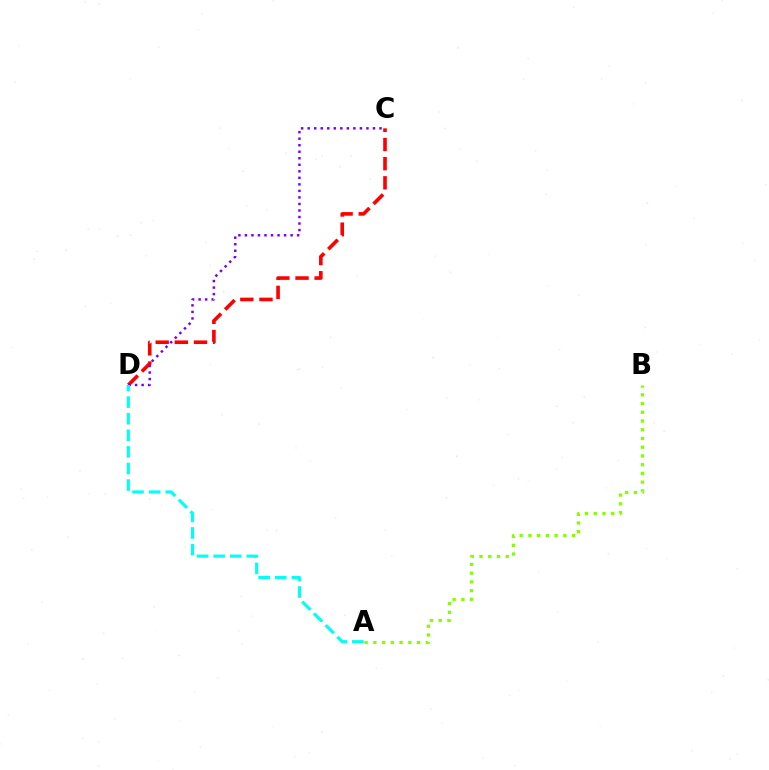{('C', 'D'): [{'color': '#ff0000', 'line_style': 'dashed', 'thickness': 2.6}, {'color': '#7200ff', 'line_style': 'dotted', 'thickness': 1.77}], ('A', 'D'): [{'color': '#00fff6', 'line_style': 'dashed', 'thickness': 2.25}], ('A', 'B'): [{'color': '#84ff00', 'line_style': 'dotted', 'thickness': 2.37}]}